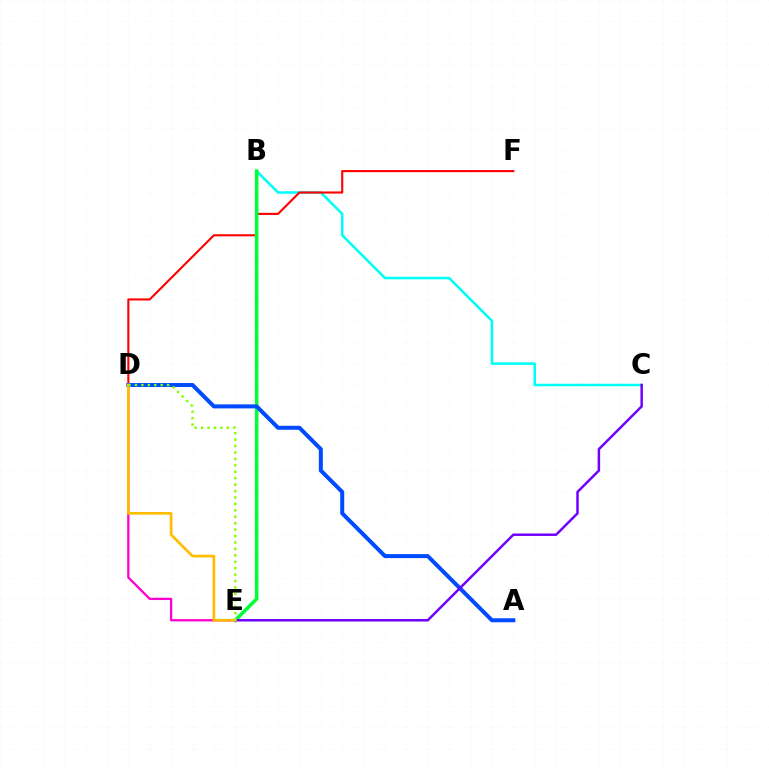{('B', 'C'): [{'color': '#00fff6', 'line_style': 'solid', 'thickness': 1.82}], ('D', 'F'): [{'color': '#ff0000', 'line_style': 'solid', 'thickness': 1.51}], ('B', 'E'): [{'color': '#00ff39', 'line_style': 'solid', 'thickness': 2.56}], ('D', 'E'): [{'color': '#ff00cf', 'line_style': 'solid', 'thickness': 1.64}, {'color': '#ffbd00', 'line_style': 'solid', 'thickness': 1.94}, {'color': '#84ff00', 'line_style': 'dotted', 'thickness': 1.75}], ('A', 'D'): [{'color': '#004bff', 'line_style': 'solid', 'thickness': 2.89}], ('C', 'E'): [{'color': '#7200ff', 'line_style': 'solid', 'thickness': 1.79}]}